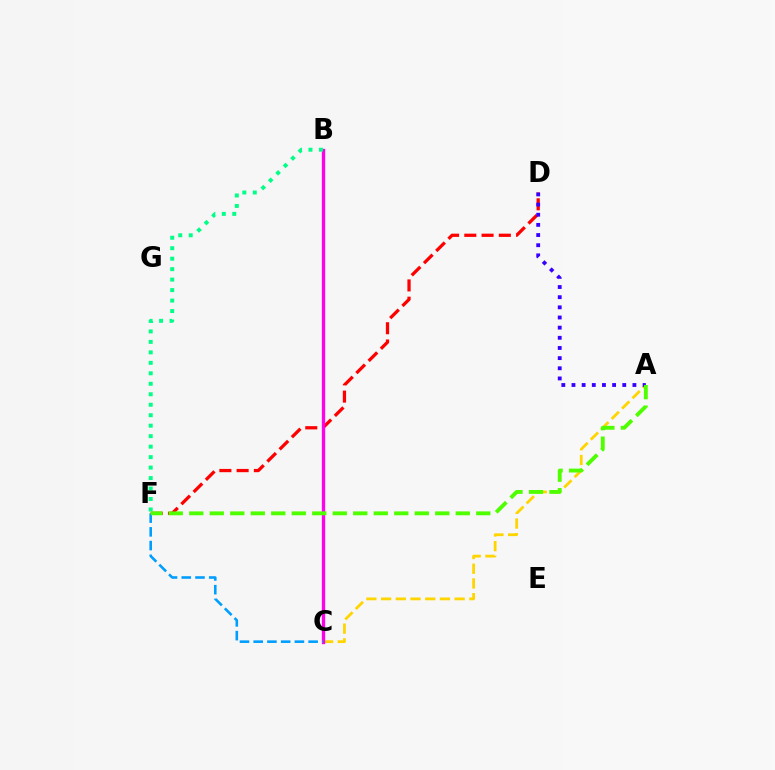{('A', 'C'): [{'color': '#ffd500', 'line_style': 'dashed', 'thickness': 2.0}], ('D', 'F'): [{'color': '#ff0000', 'line_style': 'dashed', 'thickness': 2.34}], ('B', 'C'): [{'color': '#ff00ed', 'line_style': 'solid', 'thickness': 2.4}], ('A', 'D'): [{'color': '#3700ff', 'line_style': 'dotted', 'thickness': 2.76}], ('B', 'F'): [{'color': '#00ff86', 'line_style': 'dotted', 'thickness': 2.85}], ('C', 'F'): [{'color': '#009eff', 'line_style': 'dashed', 'thickness': 1.86}], ('A', 'F'): [{'color': '#4fff00', 'line_style': 'dashed', 'thickness': 2.79}]}